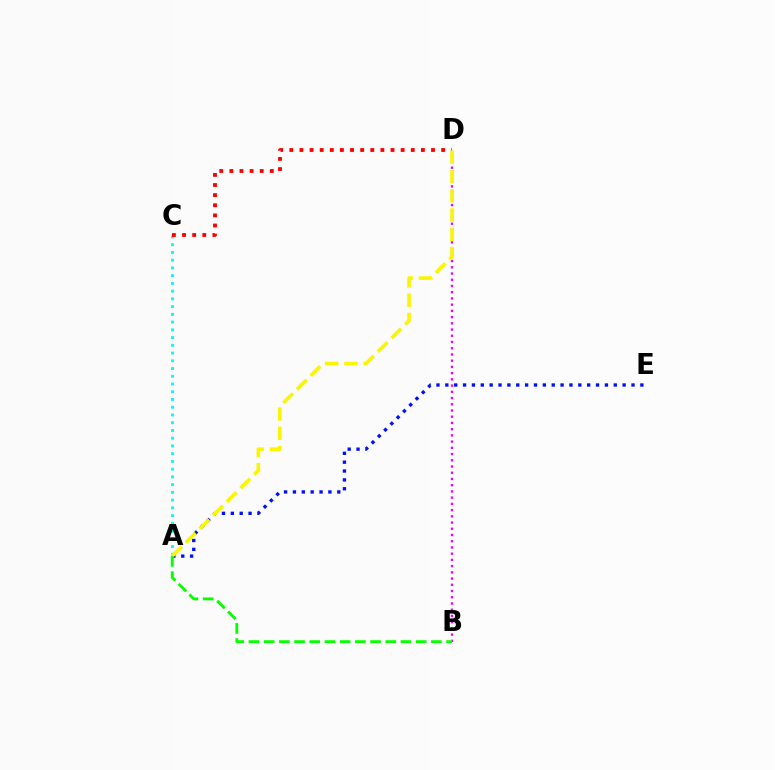{('A', 'C'): [{'color': '#00fff6', 'line_style': 'dotted', 'thickness': 2.1}], ('B', 'D'): [{'color': '#ee00ff', 'line_style': 'dotted', 'thickness': 1.69}], ('C', 'D'): [{'color': '#ff0000', 'line_style': 'dotted', 'thickness': 2.75}], ('A', 'E'): [{'color': '#0010ff', 'line_style': 'dotted', 'thickness': 2.41}], ('A', 'D'): [{'color': '#fcf500', 'line_style': 'dashed', 'thickness': 2.62}], ('A', 'B'): [{'color': '#08ff00', 'line_style': 'dashed', 'thickness': 2.07}]}